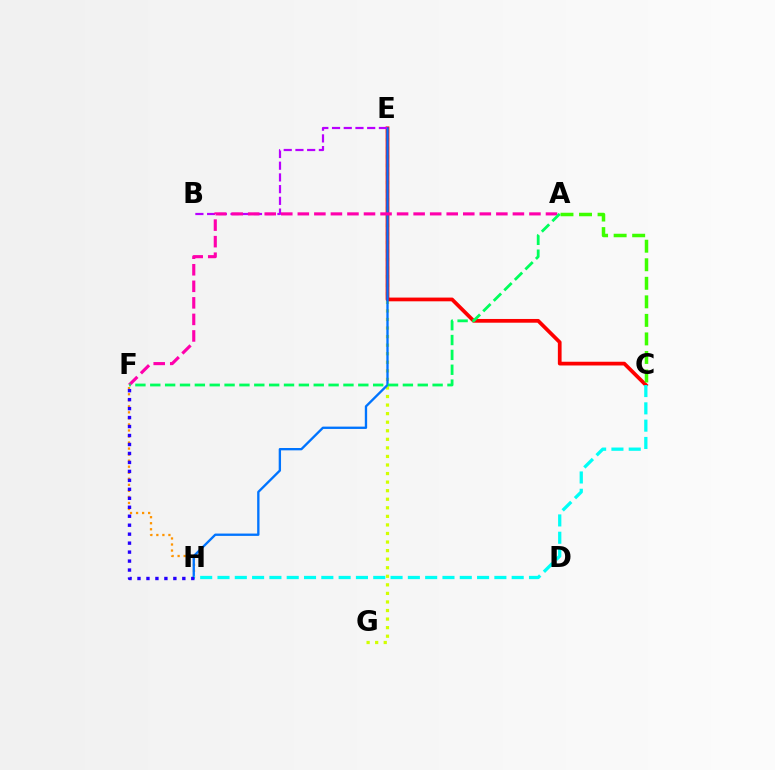{('E', 'G'): [{'color': '#d1ff00', 'line_style': 'dotted', 'thickness': 2.33}], ('F', 'H'): [{'color': '#ff9400', 'line_style': 'dotted', 'thickness': 1.64}, {'color': '#2500ff', 'line_style': 'dotted', 'thickness': 2.44}], ('C', 'E'): [{'color': '#ff0000', 'line_style': 'solid', 'thickness': 2.69}], ('A', 'C'): [{'color': '#3dff00', 'line_style': 'dashed', 'thickness': 2.52}], ('E', 'H'): [{'color': '#0074ff', 'line_style': 'solid', 'thickness': 1.68}], ('B', 'E'): [{'color': '#b900ff', 'line_style': 'dashed', 'thickness': 1.59}], ('C', 'H'): [{'color': '#00fff6', 'line_style': 'dashed', 'thickness': 2.35}], ('A', 'F'): [{'color': '#ff00ac', 'line_style': 'dashed', 'thickness': 2.25}, {'color': '#00ff5c', 'line_style': 'dashed', 'thickness': 2.02}]}